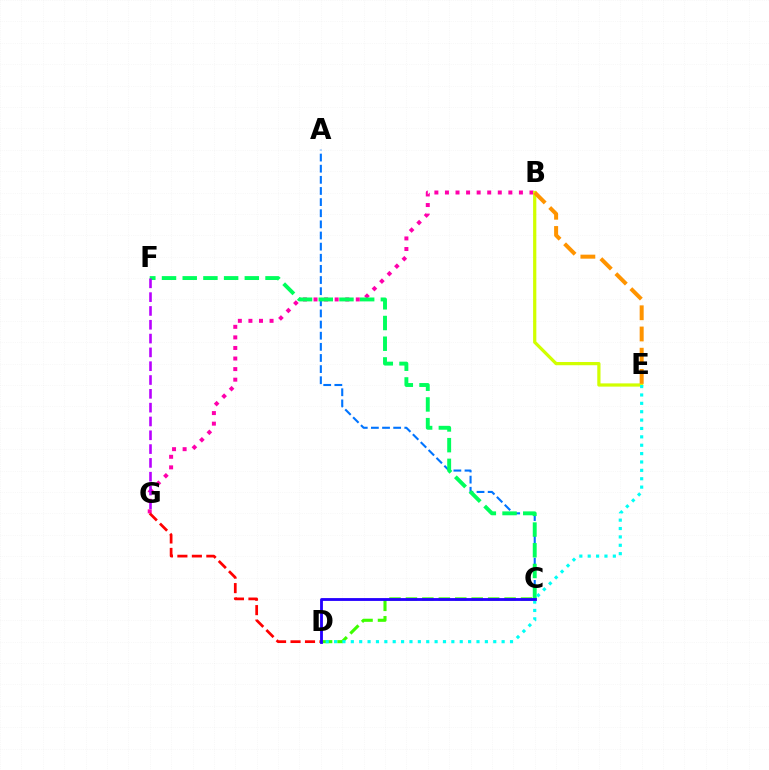{('B', 'G'): [{'color': '#ff00ac', 'line_style': 'dotted', 'thickness': 2.87}], ('D', 'G'): [{'color': '#ff0000', 'line_style': 'dashed', 'thickness': 1.97}], ('A', 'C'): [{'color': '#0074ff', 'line_style': 'dashed', 'thickness': 1.51}], ('B', 'E'): [{'color': '#d1ff00', 'line_style': 'solid', 'thickness': 2.33}, {'color': '#ff9400', 'line_style': 'dashed', 'thickness': 2.88}], ('C', 'F'): [{'color': '#00ff5c', 'line_style': 'dashed', 'thickness': 2.81}], ('C', 'D'): [{'color': '#3dff00', 'line_style': 'dashed', 'thickness': 2.23}, {'color': '#2500ff', 'line_style': 'solid', 'thickness': 2.04}], ('F', 'G'): [{'color': '#b900ff', 'line_style': 'dashed', 'thickness': 1.88}], ('D', 'E'): [{'color': '#00fff6', 'line_style': 'dotted', 'thickness': 2.28}]}